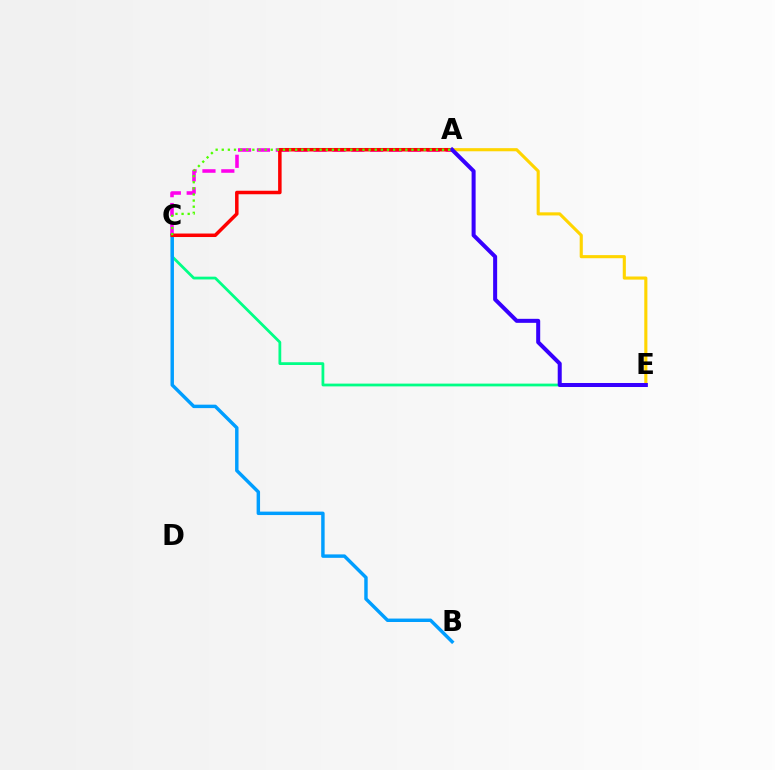{('C', 'E'): [{'color': '#00ff86', 'line_style': 'solid', 'thickness': 2.0}], ('B', 'C'): [{'color': '#009eff', 'line_style': 'solid', 'thickness': 2.48}], ('A', 'C'): [{'color': '#ff00ed', 'line_style': 'dashed', 'thickness': 2.56}, {'color': '#ff0000', 'line_style': 'solid', 'thickness': 2.52}, {'color': '#4fff00', 'line_style': 'dotted', 'thickness': 1.66}], ('A', 'E'): [{'color': '#ffd500', 'line_style': 'solid', 'thickness': 2.24}, {'color': '#3700ff', 'line_style': 'solid', 'thickness': 2.89}]}